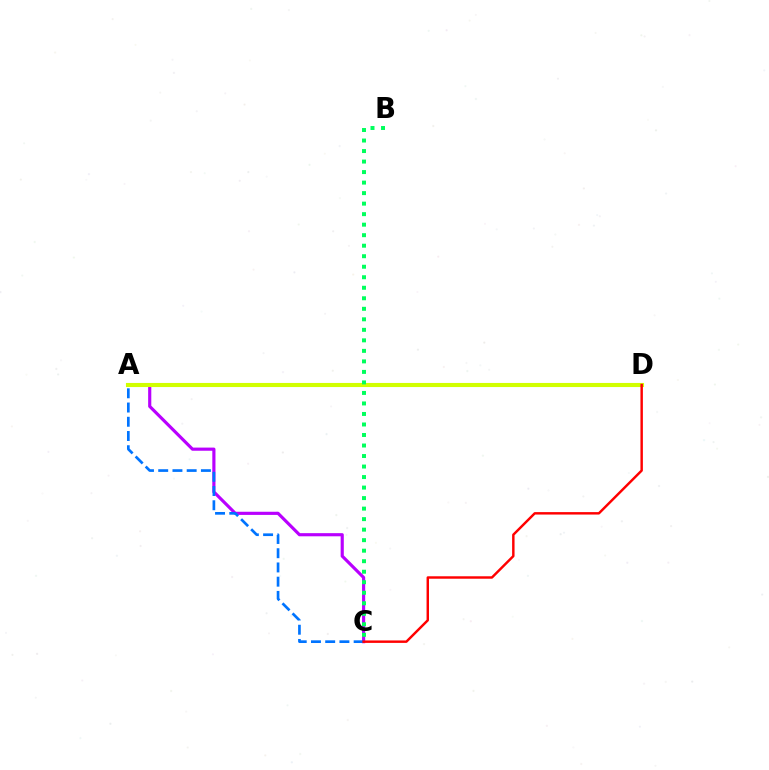{('A', 'C'): [{'color': '#b900ff', 'line_style': 'solid', 'thickness': 2.27}, {'color': '#0074ff', 'line_style': 'dashed', 'thickness': 1.93}], ('A', 'D'): [{'color': '#d1ff00', 'line_style': 'solid', 'thickness': 2.95}], ('C', 'D'): [{'color': '#ff0000', 'line_style': 'solid', 'thickness': 1.76}], ('B', 'C'): [{'color': '#00ff5c', 'line_style': 'dotted', 'thickness': 2.86}]}